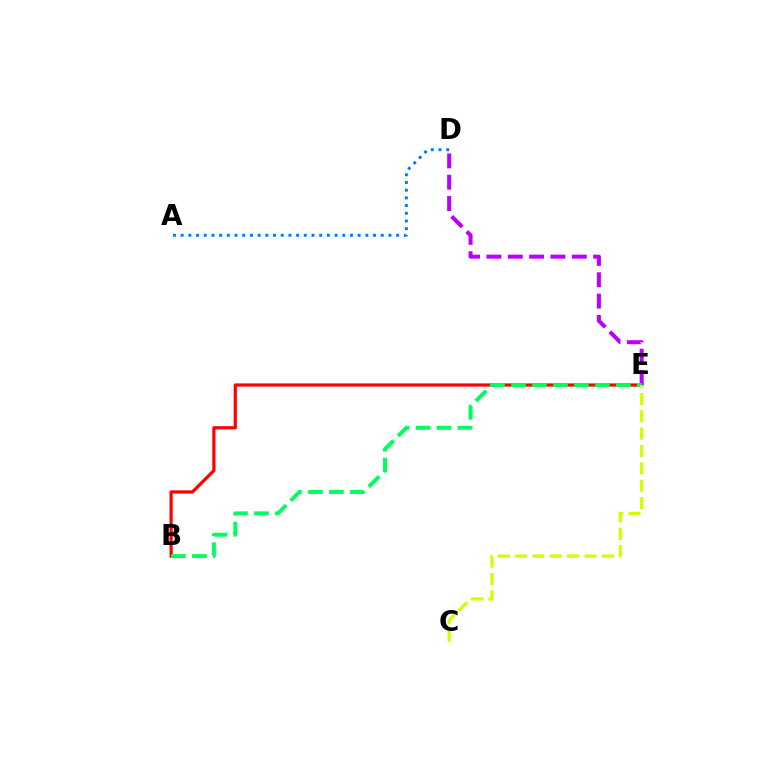{('B', 'E'): [{'color': '#ff0000', 'line_style': 'solid', 'thickness': 2.31}, {'color': '#00ff5c', 'line_style': 'dashed', 'thickness': 2.85}], ('A', 'D'): [{'color': '#0074ff', 'line_style': 'dotted', 'thickness': 2.09}], ('D', 'E'): [{'color': '#b900ff', 'line_style': 'dashed', 'thickness': 2.9}], ('C', 'E'): [{'color': '#d1ff00', 'line_style': 'dashed', 'thickness': 2.36}]}